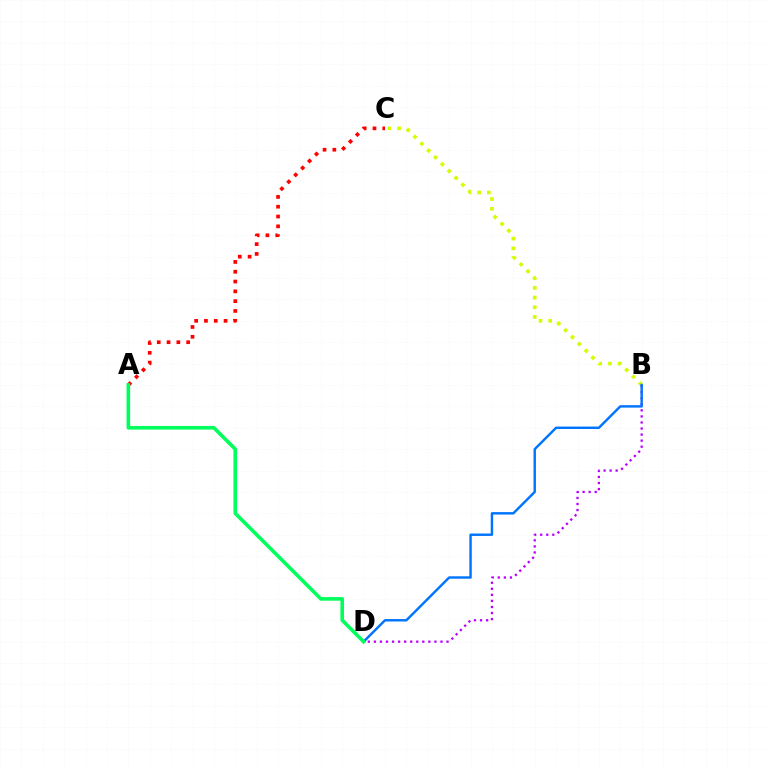{('B', 'C'): [{'color': '#d1ff00', 'line_style': 'dotted', 'thickness': 2.63}], ('A', 'C'): [{'color': '#ff0000', 'line_style': 'dotted', 'thickness': 2.66}], ('B', 'D'): [{'color': '#b900ff', 'line_style': 'dotted', 'thickness': 1.64}, {'color': '#0074ff', 'line_style': 'solid', 'thickness': 1.75}], ('A', 'D'): [{'color': '#00ff5c', 'line_style': 'solid', 'thickness': 2.6}]}